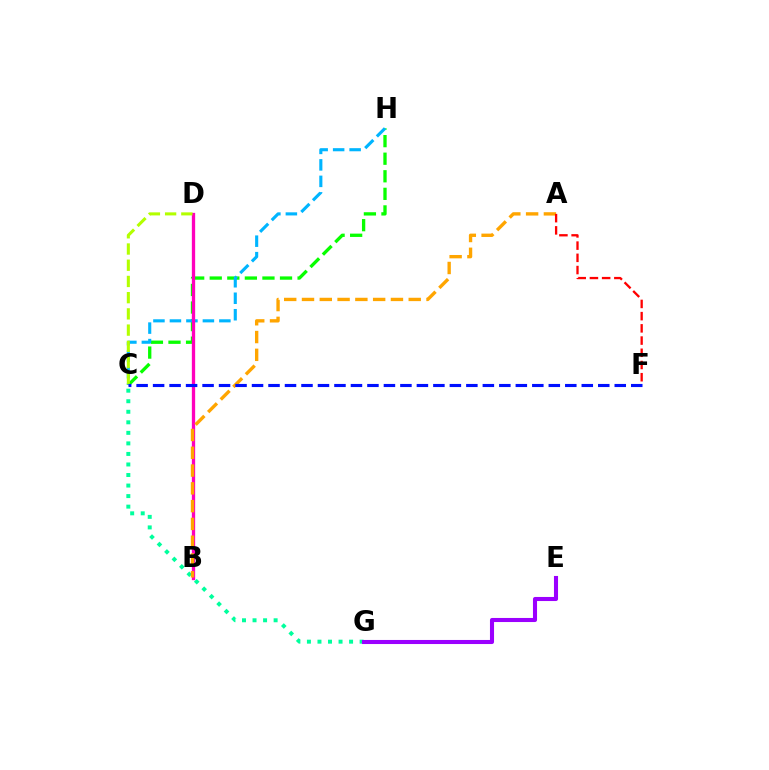{('C', 'H'): [{'color': '#08ff00', 'line_style': 'dashed', 'thickness': 2.39}, {'color': '#00b5ff', 'line_style': 'dashed', 'thickness': 2.24}], ('B', 'D'): [{'color': '#ff00bd', 'line_style': 'solid', 'thickness': 2.38}], ('C', 'G'): [{'color': '#00ff9d', 'line_style': 'dotted', 'thickness': 2.86}], ('E', 'G'): [{'color': '#9b00ff', 'line_style': 'solid', 'thickness': 2.94}], ('A', 'B'): [{'color': '#ffa500', 'line_style': 'dashed', 'thickness': 2.42}], ('C', 'D'): [{'color': '#b3ff00', 'line_style': 'dashed', 'thickness': 2.2}], ('C', 'F'): [{'color': '#0010ff', 'line_style': 'dashed', 'thickness': 2.24}], ('A', 'F'): [{'color': '#ff0000', 'line_style': 'dashed', 'thickness': 1.66}]}